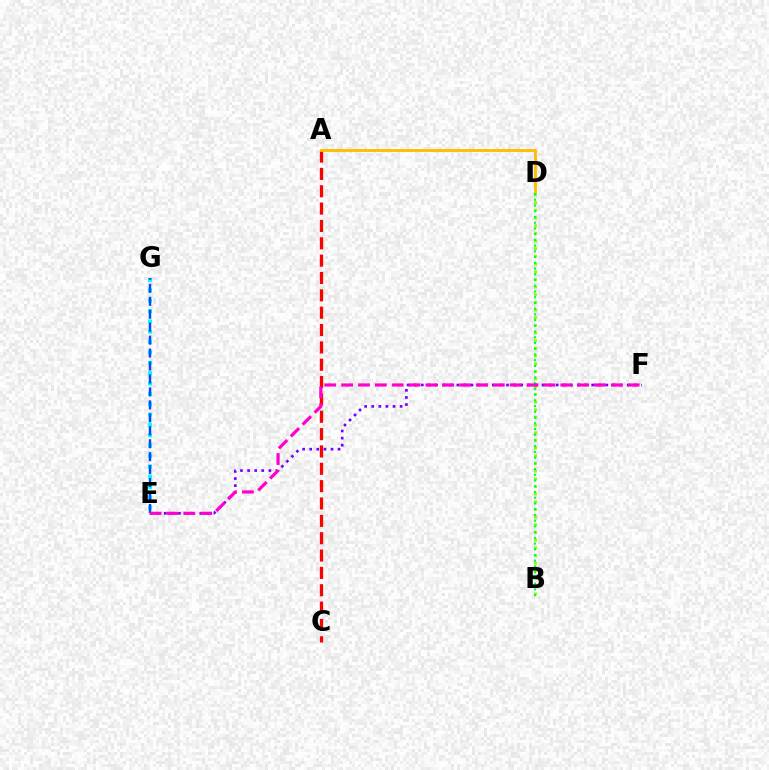{('A', 'C'): [{'color': '#ff0000', 'line_style': 'dashed', 'thickness': 2.36}], ('A', 'D'): [{'color': '#ffbd00', 'line_style': 'solid', 'thickness': 2.05}], ('B', 'D'): [{'color': '#84ff00', 'line_style': 'dotted', 'thickness': 2.08}, {'color': '#00ff39', 'line_style': 'dotted', 'thickness': 1.56}], ('E', 'F'): [{'color': '#7200ff', 'line_style': 'dotted', 'thickness': 1.93}, {'color': '#ff00cf', 'line_style': 'dashed', 'thickness': 2.29}], ('E', 'G'): [{'color': '#00fff6', 'line_style': 'dotted', 'thickness': 2.81}, {'color': '#004bff', 'line_style': 'dashed', 'thickness': 1.76}]}